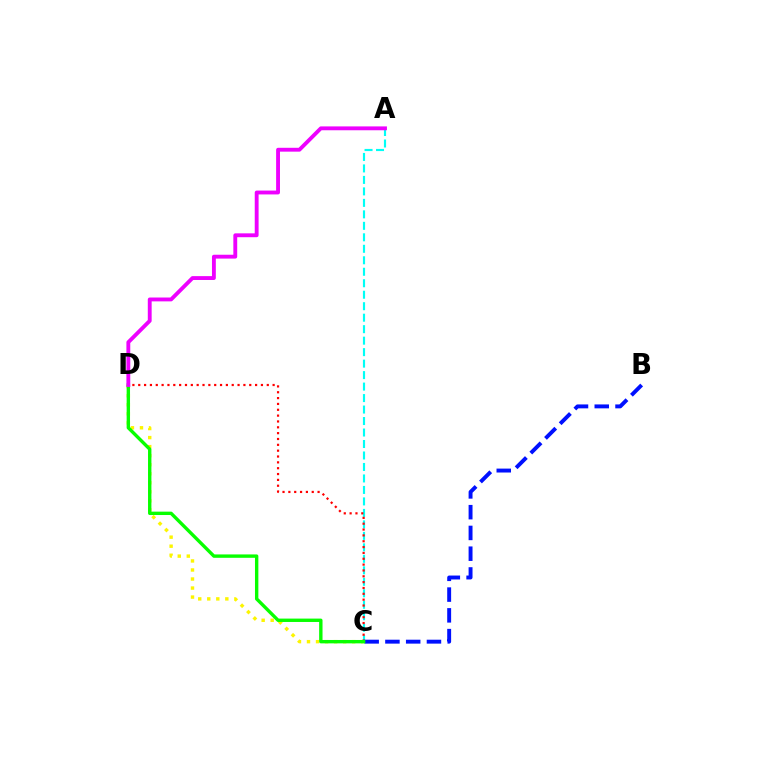{('C', 'D'): [{'color': '#fcf500', 'line_style': 'dotted', 'thickness': 2.45}, {'color': '#ff0000', 'line_style': 'dotted', 'thickness': 1.59}, {'color': '#08ff00', 'line_style': 'solid', 'thickness': 2.43}], ('A', 'C'): [{'color': '#00fff6', 'line_style': 'dashed', 'thickness': 1.56}], ('B', 'C'): [{'color': '#0010ff', 'line_style': 'dashed', 'thickness': 2.82}], ('A', 'D'): [{'color': '#ee00ff', 'line_style': 'solid', 'thickness': 2.78}]}